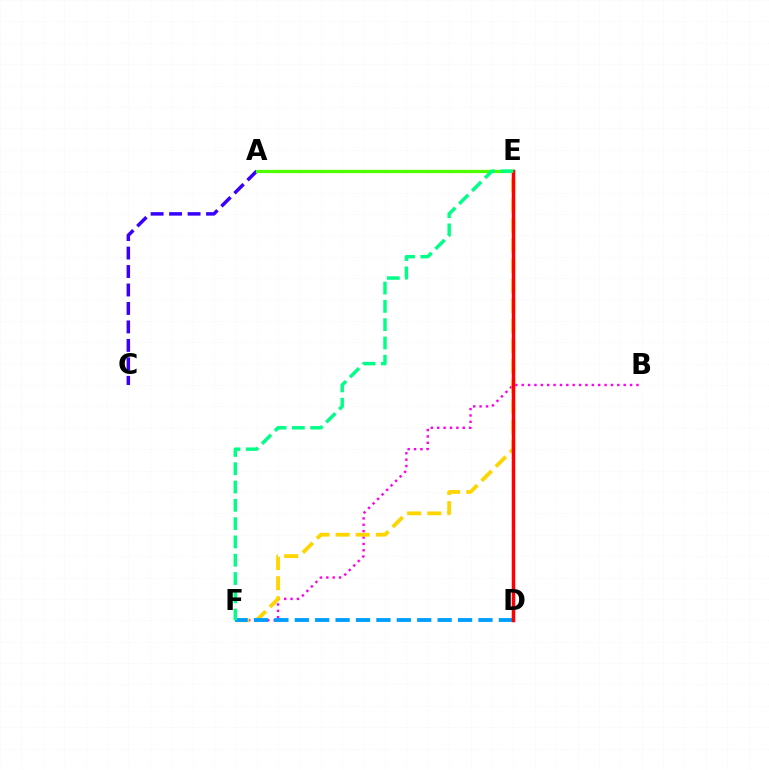{('A', 'C'): [{'color': '#3700ff', 'line_style': 'dashed', 'thickness': 2.51}], ('B', 'F'): [{'color': '#ff00ed', 'line_style': 'dotted', 'thickness': 1.73}], ('E', 'F'): [{'color': '#ffd500', 'line_style': 'dashed', 'thickness': 2.73}, {'color': '#00ff86', 'line_style': 'dashed', 'thickness': 2.49}], ('A', 'E'): [{'color': '#4fff00', 'line_style': 'solid', 'thickness': 2.35}], ('D', 'F'): [{'color': '#009eff', 'line_style': 'dashed', 'thickness': 2.77}], ('D', 'E'): [{'color': '#ff0000', 'line_style': 'solid', 'thickness': 2.51}]}